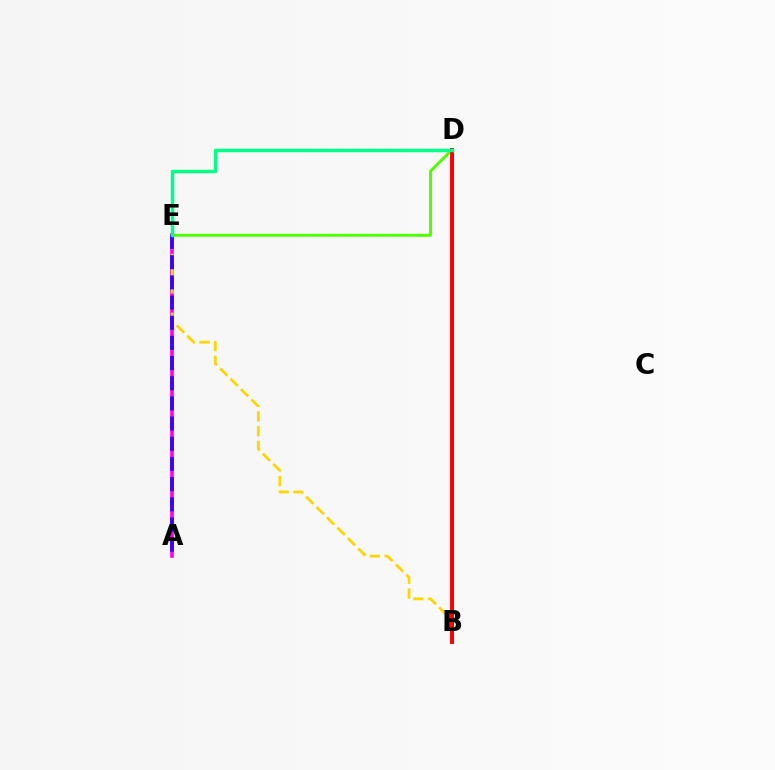{('D', 'E'): [{'color': '#4fff00', 'line_style': 'solid', 'thickness': 2.13}, {'color': '#00ff86', 'line_style': 'solid', 'thickness': 2.49}], ('A', 'E'): [{'color': '#ff00ed', 'line_style': 'solid', 'thickness': 2.62}, {'color': '#3700ff', 'line_style': 'dashed', 'thickness': 2.74}], ('B', 'E'): [{'color': '#ffd500', 'line_style': 'dashed', 'thickness': 2.0}], ('B', 'D'): [{'color': '#009eff', 'line_style': 'solid', 'thickness': 2.11}, {'color': '#ff0000', 'line_style': 'solid', 'thickness': 2.81}]}